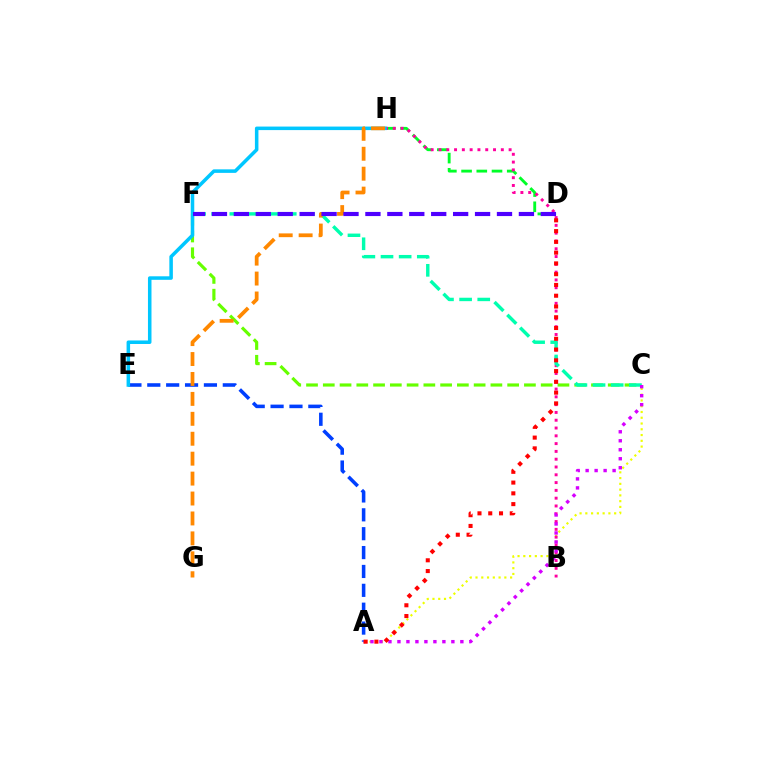{('C', 'F'): [{'color': '#66ff00', 'line_style': 'dashed', 'thickness': 2.28}, {'color': '#00ffaf', 'line_style': 'dashed', 'thickness': 2.46}], ('A', 'C'): [{'color': '#eeff00', 'line_style': 'dotted', 'thickness': 1.57}, {'color': '#d600ff', 'line_style': 'dotted', 'thickness': 2.44}], ('D', 'H'): [{'color': '#00ff27', 'line_style': 'dashed', 'thickness': 2.07}], ('B', 'H'): [{'color': '#ff00a0', 'line_style': 'dotted', 'thickness': 2.12}], ('A', 'E'): [{'color': '#003fff', 'line_style': 'dashed', 'thickness': 2.56}], ('A', 'D'): [{'color': '#ff0000', 'line_style': 'dotted', 'thickness': 2.93}], ('E', 'H'): [{'color': '#00c7ff', 'line_style': 'solid', 'thickness': 2.54}], ('G', 'H'): [{'color': '#ff8800', 'line_style': 'dashed', 'thickness': 2.71}], ('D', 'F'): [{'color': '#4f00ff', 'line_style': 'dashed', 'thickness': 2.98}]}